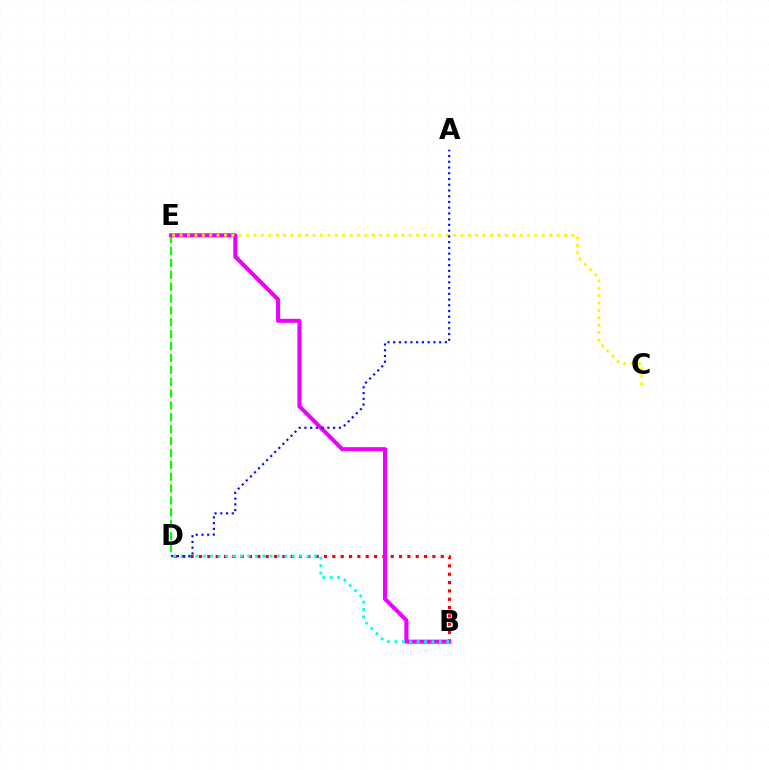{('D', 'E'): [{'color': '#08ff00', 'line_style': 'dashed', 'thickness': 1.61}], ('B', 'D'): [{'color': '#ff0000', 'line_style': 'dotted', 'thickness': 2.26}, {'color': '#00fff6', 'line_style': 'dotted', 'thickness': 2.01}], ('B', 'E'): [{'color': '#ee00ff', 'line_style': 'solid', 'thickness': 2.92}], ('C', 'E'): [{'color': '#fcf500', 'line_style': 'dotted', 'thickness': 2.01}], ('A', 'D'): [{'color': '#0010ff', 'line_style': 'dotted', 'thickness': 1.56}]}